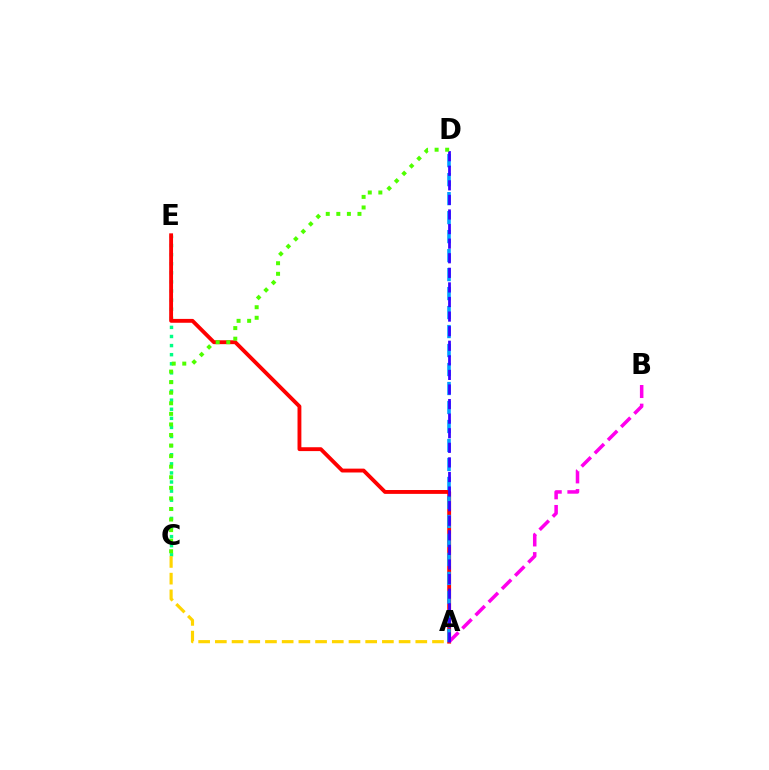{('C', 'E'): [{'color': '#00ff86', 'line_style': 'dotted', 'thickness': 2.47}], ('A', 'E'): [{'color': '#ff0000', 'line_style': 'solid', 'thickness': 2.78}], ('A', 'D'): [{'color': '#009eff', 'line_style': 'dashed', 'thickness': 2.58}, {'color': '#3700ff', 'line_style': 'dashed', 'thickness': 1.98}], ('A', 'B'): [{'color': '#ff00ed', 'line_style': 'dashed', 'thickness': 2.53}], ('A', 'C'): [{'color': '#ffd500', 'line_style': 'dashed', 'thickness': 2.27}], ('C', 'D'): [{'color': '#4fff00', 'line_style': 'dotted', 'thickness': 2.87}]}